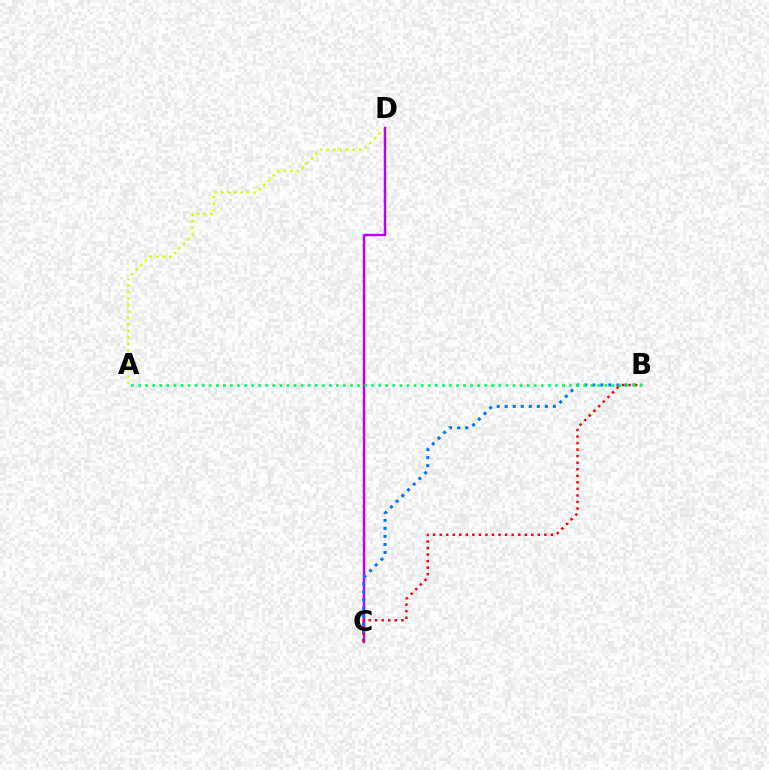{('A', 'D'): [{'color': '#d1ff00', 'line_style': 'dotted', 'thickness': 1.76}], ('C', 'D'): [{'color': '#b900ff', 'line_style': 'solid', 'thickness': 1.76}], ('B', 'C'): [{'color': '#0074ff', 'line_style': 'dotted', 'thickness': 2.19}, {'color': '#ff0000', 'line_style': 'dotted', 'thickness': 1.78}], ('A', 'B'): [{'color': '#00ff5c', 'line_style': 'dotted', 'thickness': 1.92}]}